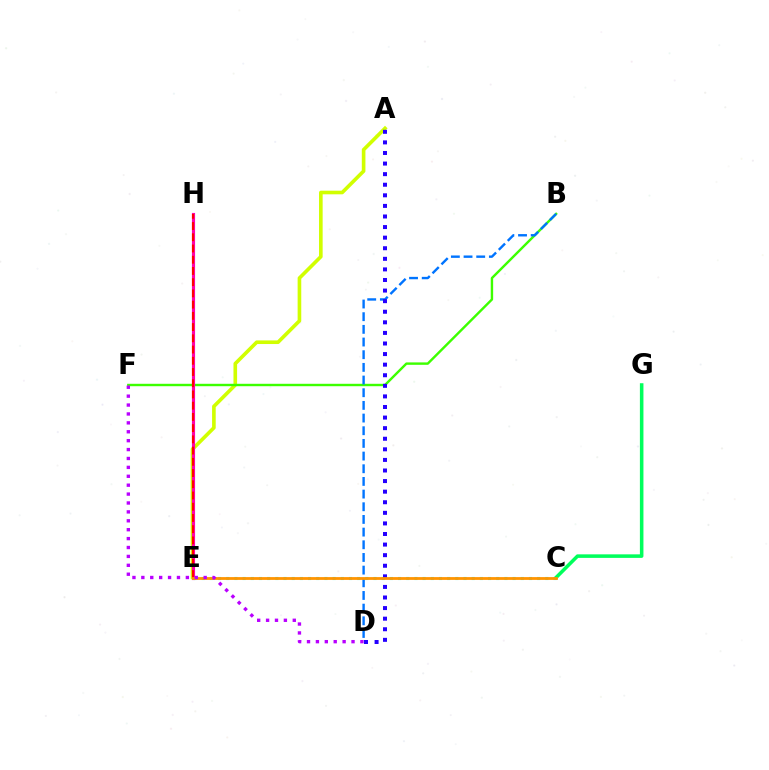{('A', 'E'): [{'color': '#d1ff00', 'line_style': 'solid', 'thickness': 2.61}], ('B', 'F'): [{'color': '#3dff00', 'line_style': 'solid', 'thickness': 1.74}], ('B', 'D'): [{'color': '#0074ff', 'line_style': 'dashed', 'thickness': 1.72}], ('C', 'E'): [{'color': '#00fff6', 'line_style': 'dotted', 'thickness': 2.22}, {'color': '#ff9400', 'line_style': 'solid', 'thickness': 2.02}], ('E', 'H'): [{'color': '#ff00ac', 'line_style': 'solid', 'thickness': 2.25}, {'color': '#ff0000', 'line_style': 'dashed', 'thickness': 1.53}], ('C', 'G'): [{'color': '#00ff5c', 'line_style': 'solid', 'thickness': 2.55}], ('A', 'D'): [{'color': '#2500ff', 'line_style': 'dotted', 'thickness': 2.88}], ('D', 'F'): [{'color': '#b900ff', 'line_style': 'dotted', 'thickness': 2.42}]}